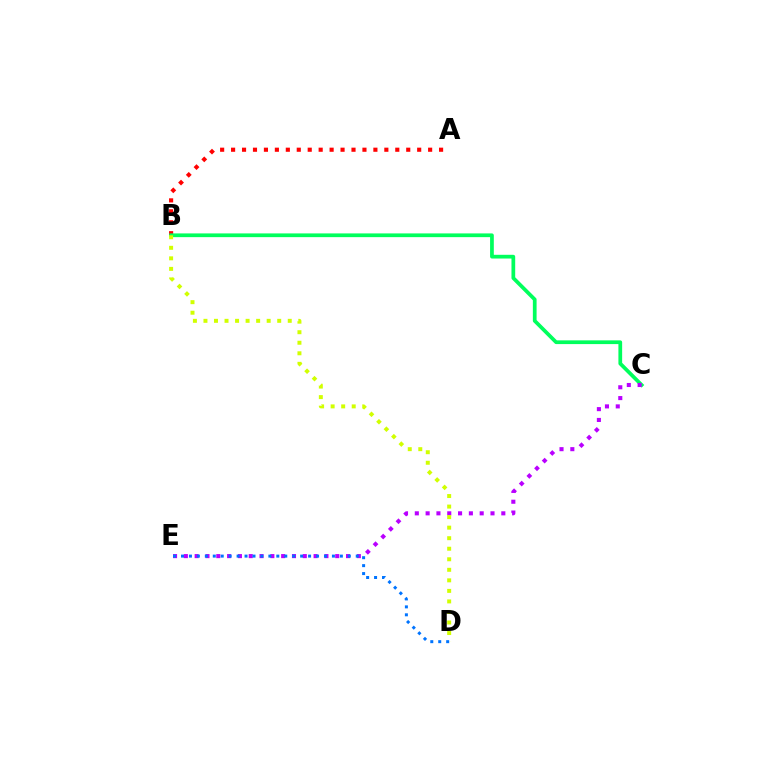{('A', 'B'): [{'color': '#ff0000', 'line_style': 'dotted', 'thickness': 2.97}], ('B', 'C'): [{'color': '#00ff5c', 'line_style': 'solid', 'thickness': 2.69}], ('C', 'E'): [{'color': '#b900ff', 'line_style': 'dotted', 'thickness': 2.94}], ('B', 'D'): [{'color': '#d1ff00', 'line_style': 'dotted', 'thickness': 2.86}], ('D', 'E'): [{'color': '#0074ff', 'line_style': 'dotted', 'thickness': 2.16}]}